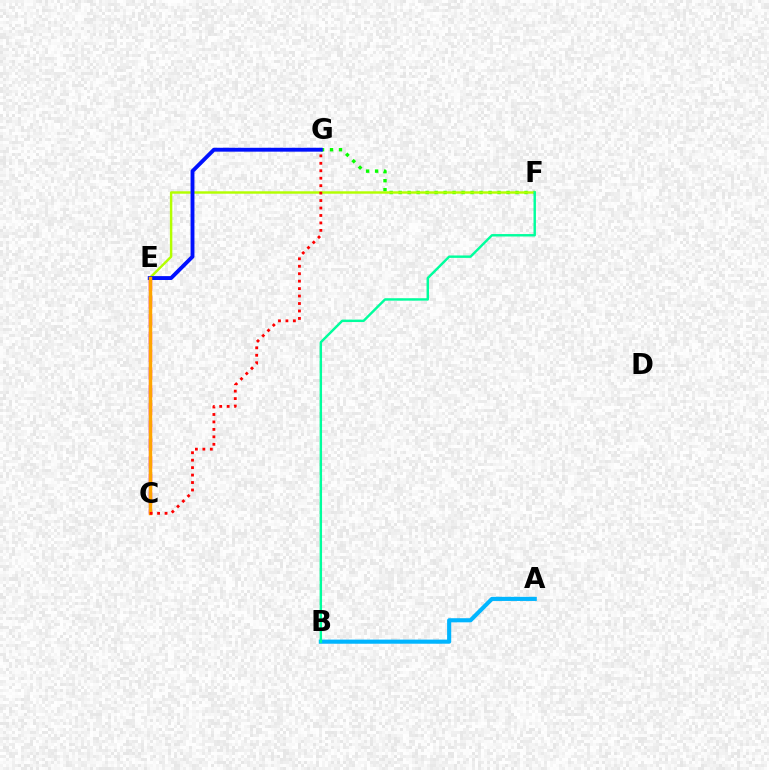{('C', 'E'): [{'color': '#9b00ff', 'line_style': 'solid', 'thickness': 1.6}, {'color': '#ff00bd', 'line_style': 'dashed', 'thickness': 2.41}, {'color': '#ffa500', 'line_style': 'solid', 'thickness': 2.5}], ('F', 'G'): [{'color': '#08ff00', 'line_style': 'dotted', 'thickness': 2.44}], ('E', 'F'): [{'color': '#b3ff00', 'line_style': 'solid', 'thickness': 1.75}], ('A', 'B'): [{'color': '#00b5ff', 'line_style': 'solid', 'thickness': 2.97}], ('E', 'G'): [{'color': '#0010ff', 'line_style': 'solid', 'thickness': 2.79}], ('B', 'F'): [{'color': '#00ff9d', 'line_style': 'solid', 'thickness': 1.75}], ('C', 'G'): [{'color': '#ff0000', 'line_style': 'dotted', 'thickness': 2.03}]}